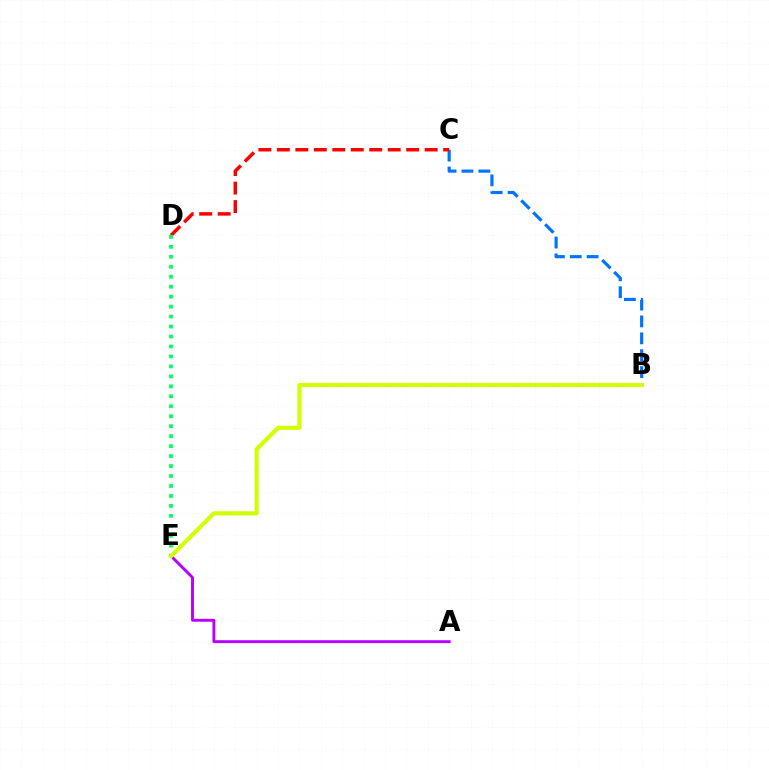{('B', 'C'): [{'color': '#0074ff', 'line_style': 'dashed', 'thickness': 2.29}], ('C', 'D'): [{'color': '#ff0000', 'line_style': 'dashed', 'thickness': 2.51}], ('D', 'E'): [{'color': '#00ff5c', 'line_style': 'dotted', 'thickness': 2.71}], ('A', 'E'): [{'color': '#b900ff', 'line_style': 'solid', 'thickness': 2.1}], ('B', 'E'): [{'color': '#d1ff00', 'line_style': 'solid', 'thickness': 2.99}]}